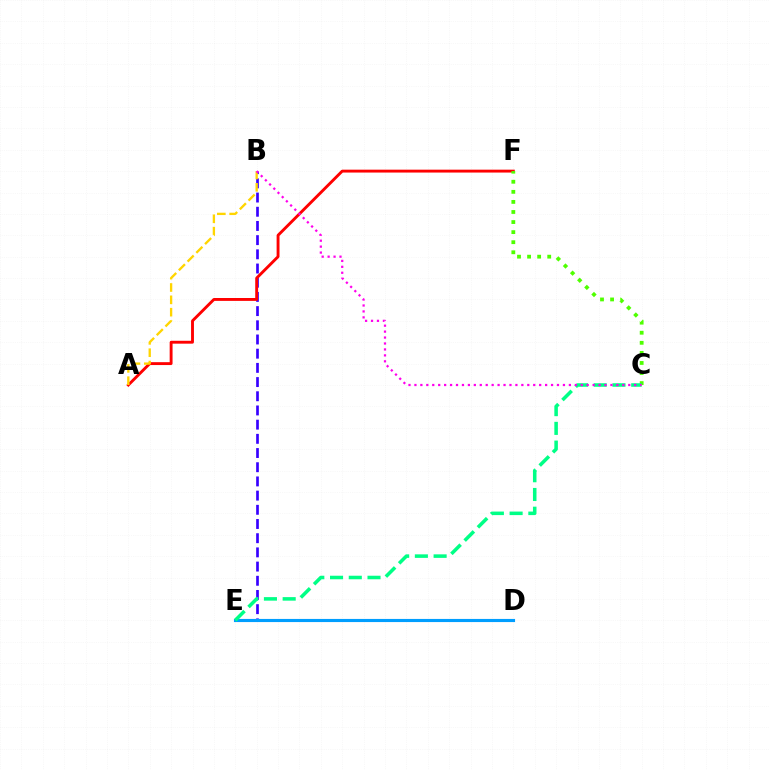{('B', 'E'): [{'color': '#3700ff', 'line_style': 'dashed', 'thickness': 1.93}], ('A', 'F'): [{'color': '#ff0000', 'line_style': 'solid', 'thickness': 2.08}], ('C', 'F'): [{'color': '#4fff00', 'line_style': 'dotted', 'thickness': 2.74}], ('D', 'E'): [{'color': '#009eff', 'line_style': 'solid', 'thickness': 2.25}], ('C', 'E'): [{'color': '#00ff86', 'line_style': 'dashed', 'thickness': 2.55}], ('A', 'B'): [{'color': '#ffd500', 'line_style': 'dashed', 'thickness': 1.68}], ('B', 'C'): [{'color': '#ff00ed', 'line_style': 'dotted', 'thickness': 1.61}]}